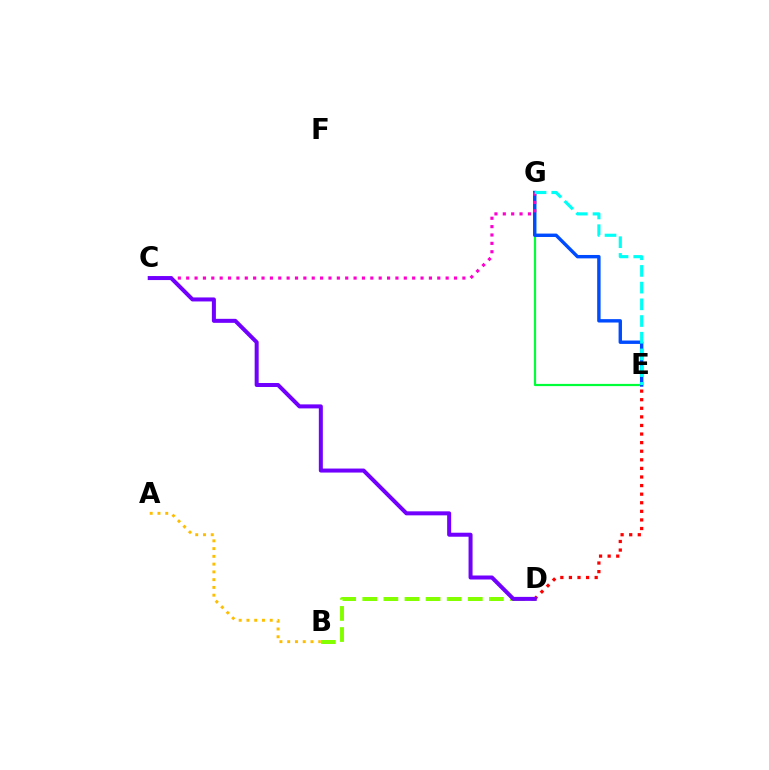{('B', 'D'): [{'color': '#84ff00', 'line_style': 'dashed', 'thickness': 2.87}], ('E', 'G'): [{'color': '#00ff39', 'line_style': 'solid', 'thickness': 1.59}, {'color': '#004bff', 'line_style': 'solid', 'thickness': 2.45}, {'color': '#00fff6', 'line_style': 'dashed', 'thickness': 2.27}], ('D', 'E'): [{'color': '#ff0000', 'line_style': 'dotted', 'thickness': 2.33}], ('C', 'G'): [{'color': '#ff00cf', 'line_style': 'dotted', 'thickness': 2.27}], ('A', 'B'): [{'color': '#ffbd00', 'line_style': 'dotted', 'thickness': 2.11}], ('C', 'D'): [{'color': '#7200ff', 'line_style': 'solid', 'thickness': 2.89}]}